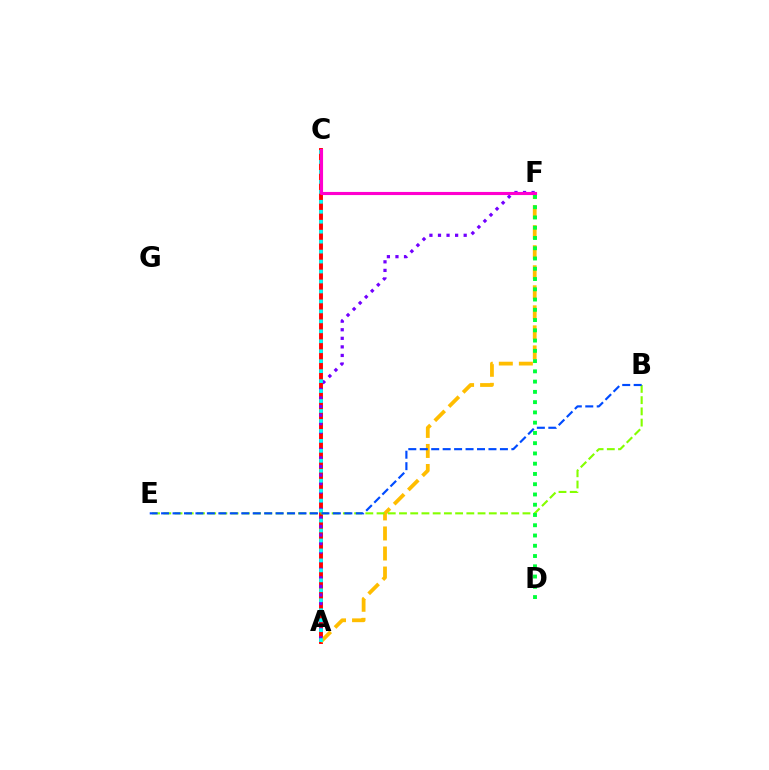{('A', 'C'): [{'color': '#ff0000', 'line_style': 'solid', 'thickness': 2.8}, {'color': '#00fff6', 'line_style': 'dotted', 'thickness': 2.71}], ('A', 'F'): [{'color': '#ffbd00', 'line_style': 'dashed', 'thickness': 2.72}, {'color': '#7200ff', 'line_style': 'dotted', 'thickness': 2.33}], ('B', 'E'): [{'color': '#84ff00', 'line_style': 'dashed', 'thickness': 1.52}, {'color': '#004bff', 'line_style': 'dashed', 'thickness': 1.56}], ('C', 'F'): [{'color': '#ff00cf', 'line_style': 'solid', 'thickness': 2.25}], ('D', 'F'): [{'color': '#00ff39', 'line_style': 'dotted', 'thickness': 2.79}]}